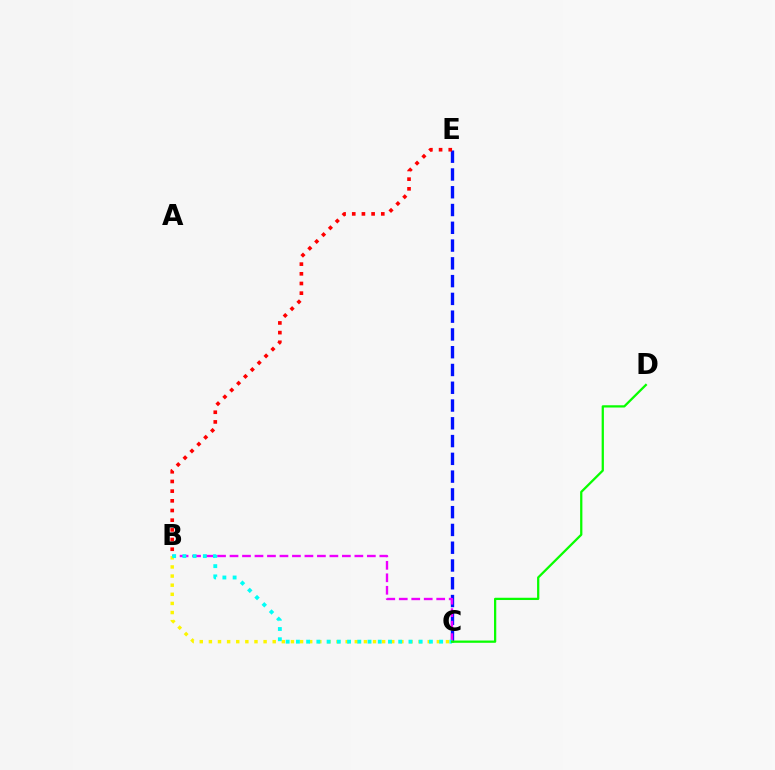{('C', 'E'): [{'color': '#0010ff', 'line_style': 'dashed', 'thickness': 2.41}], ('B', 'C'): [{'color': '#ee00ff', 'line_style': 'dashed', 'thickness': 1.7}, {'color': '#fcf500', 'line_style': 'dotted', 'thickness': 2.48}, {'color': '#00fff6', 'line_style': 'dotted', 'thickness': 2.78}], ('B', 'E'): [{'color': '#ff0000', 'line_style': 'dotted', 'thickness': 2.63}], ('C', 'D'): [{'color': '#08ff00', 'line_style': 'solid', 'thickness': 1.63}]}